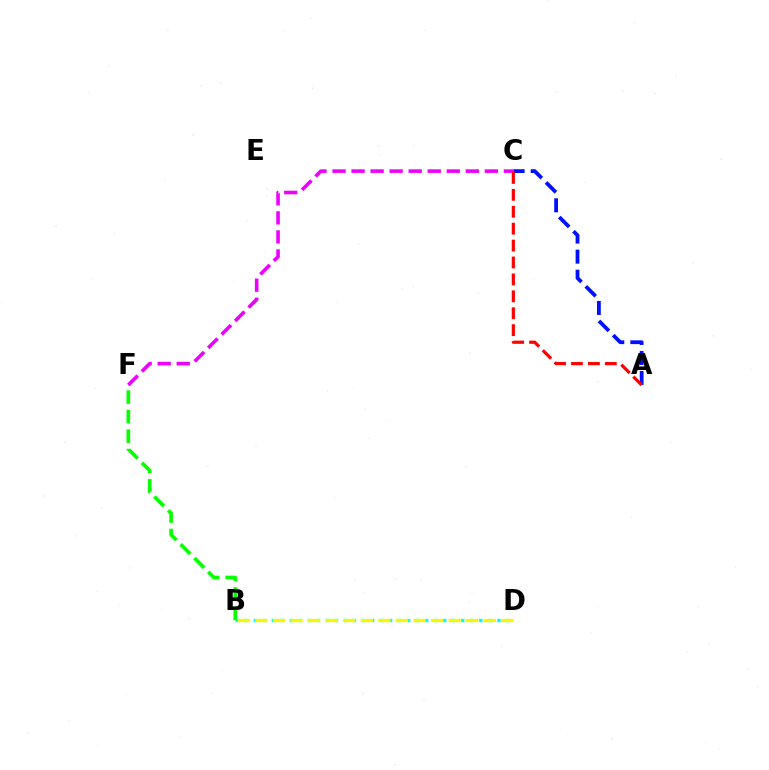{('B', 'D'): [{'color': '#00fff6', 'line_style': 'dotted', 'thickness': 2.45}, {'color': '#fcf500', 'line_style': 'dashed', 'thickness': 2.39}], ('A', 'C'): [{'color': '#0010ff', 'line_style': 'dashed', 'thickness': 2.72}, {'color': '#ff0000', 'line_style': 'dashed', 'thickness': 2.3}], ('C', 'F'): [{'color': '#ee00ff', 'line_style': 'dashed', 'thickness': 2.59}], ('B', 'F'): [{'color': '#08ff00', 'line_style': 'dashed', 'thickness': 2.65}]}